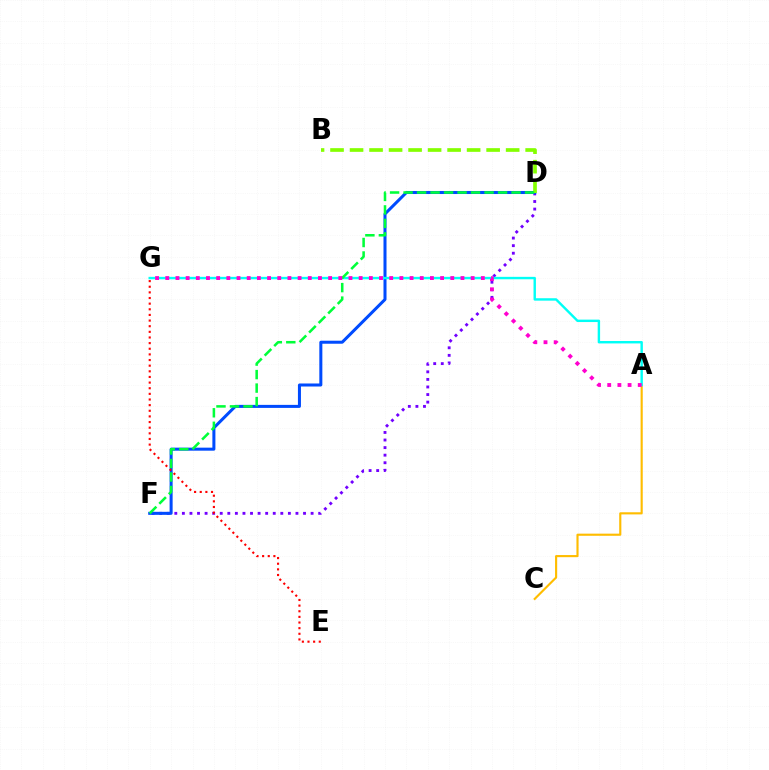{('D', 'F'): [{'color': '#7200ff', 'line_style': 'dotted', 'thickness': 2.06}, {'color': '#004bff', 'line_style': 'solid', 'thickness': 2.18}, {'color': '#00ff39', 'line_style': 'dashed', 'thickness': 1.83}], ('B', 'D'): [{'color': '#84ff00', 'line_style': 'dashed', 'thickness': 2.65}], ('A', 'C'): [{'color': '#ffbd00', 'line_style': 'solid', 'thickness': 1.54}], ('A', 'G'): [{'color': '#00fff6', 'line_style': 'solid', 'thickness': 1.74}, {'color': '#ff00cf', 'line_style': 'dotted', 'thickness': 2.77}], ('E', 'G'): [{'color': '#ff0000', 'line_style': 'dotted', 'thickness': 1.53}]}